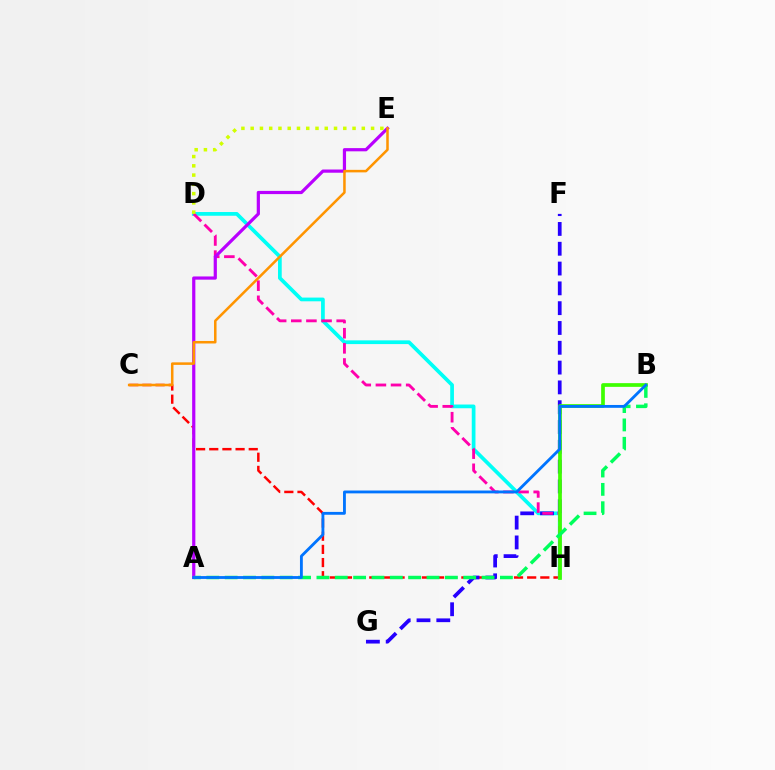{('C', 'H'): [{'color': '#ff0000', 'line_style': 'dashed', 'thickness': 1.79}], ('D', 'H'): [{'color': '#00fff6', 'line_style': 'solid', 'thickness': 2.68}, {'color': '#ff00ac', 'line_style': 'dashed', 'thickness': 2.06}], ('F', 'G'): [{'color': '#2500ff', 'line_style': 'dashed', 'thickness': 2.69}], ('B', 'H'): [{'color': '#3dff00', 'line_style': 'solid', 'thickness': 2.67}], ('A', 'E'): [{'color': '#b900ff', 'line_style': 'solid', 'thickness': 2.31}], ('D', 'E'): [{'color': '#d1ff00', 'line_style': 'dotted', 'thickness': 2.52}], ('C', 'E'): [{'color': '#ff9400', 'line_style': 'solid', 'thickness': 1.82}], ('A', 'B'): [{'color': '#00ff5c', 'line_style': 'dashed', 'thickness': 2.49}, {'color': '#0074ff', 'line_style': 'solid', 'thickness': 2.04}]}